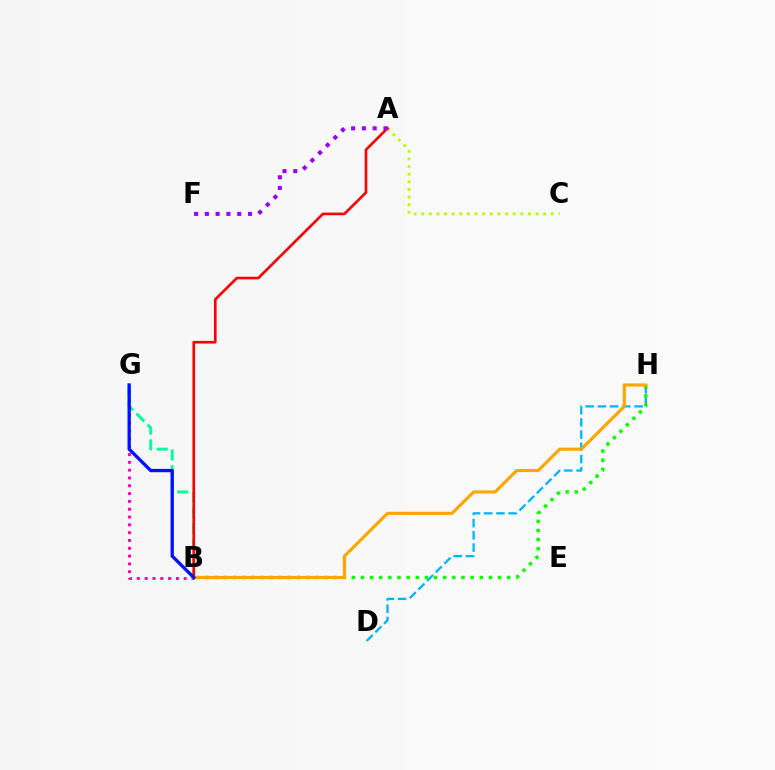{('D', 'H'): [{'color': '#00b5ff', 'line_style': 'dashed', 'thickness': 1.66}], ('A', 'C'): [{'color': '#b3ff00', 'line_style': 'dotted', 'thickness': 2.07}], ('B', 'H'): [{'color': '#08ff00', 'line_style': 'dotted', 'thickness': 2.48}, {'color': '#ffa500', 'line_style': 'solid', 'thickness': 2.27}], ('B', 'G'): [{'color': '#00ff9d', 'line_style': 'dashed', 'thickness': 2.15}, {'color': '#ff00bd', 'line_style': 'dotted', 'thickness': 2.12}, {'color': '#0010ff', 'line_style': 'solid', 'thickness': 2.38}], ('A', 'B'): [{'color': '#ff0000', 'line_style': 'solid', 'thickness': 1.9}], ('A', 'F'): [{'color': '#9b00ff', 'line_style': 'dotted', 'thickness': 2.93}]}